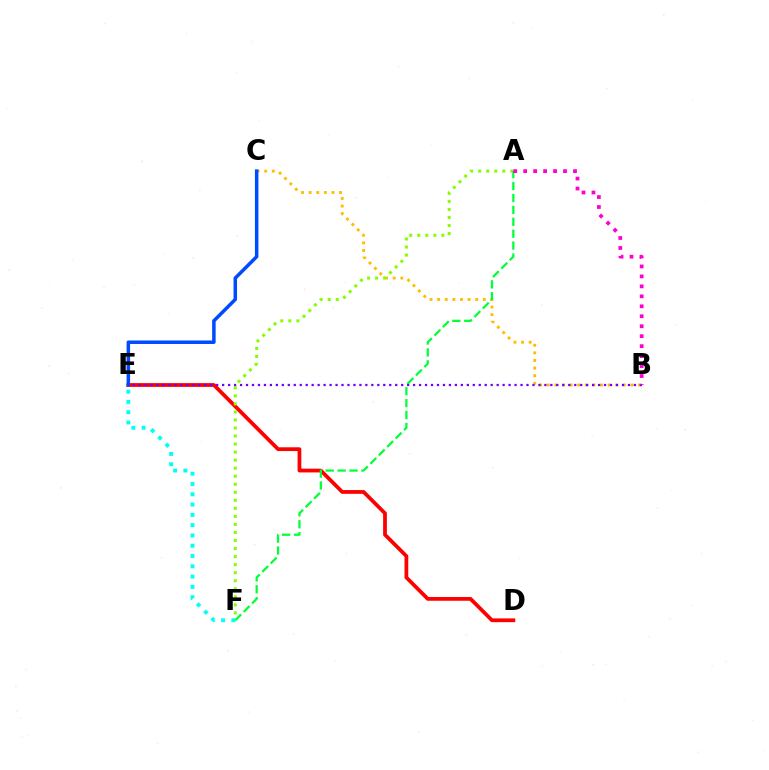{('D', 'E'): [{'color': '#ff0000', 'line_style': 'solid', 'thickness': 2.71}], ('B', 'C'): [{'color': '#ffbd00', 'line_style': 'dotted', 'thickness': 2.07}], ('A', 'F'): [{'color': '#84ff00', 'line_style': 'dotted', 'thickness': 2.18}, {'color': '#00ff39', 'line_style': 'dashed', 'thickness': 1.62}], ('C', 'E'): [{'color': '#004bff', 'line_style': 'solid', 'thickness': 2.52}], ('E', 'F'): [{'color': '#00fff6', 'line_style': 'dotted', 'thickness': 2.79}], ('B', 'E'): [{'color': '#7200ff', 'line_style': 'dotted', 'thickness': 1.62}], ('A', 'B'): [{'color': '#ff00cf', 'line_style': 'dotted', 'thickness': 2.71}]}